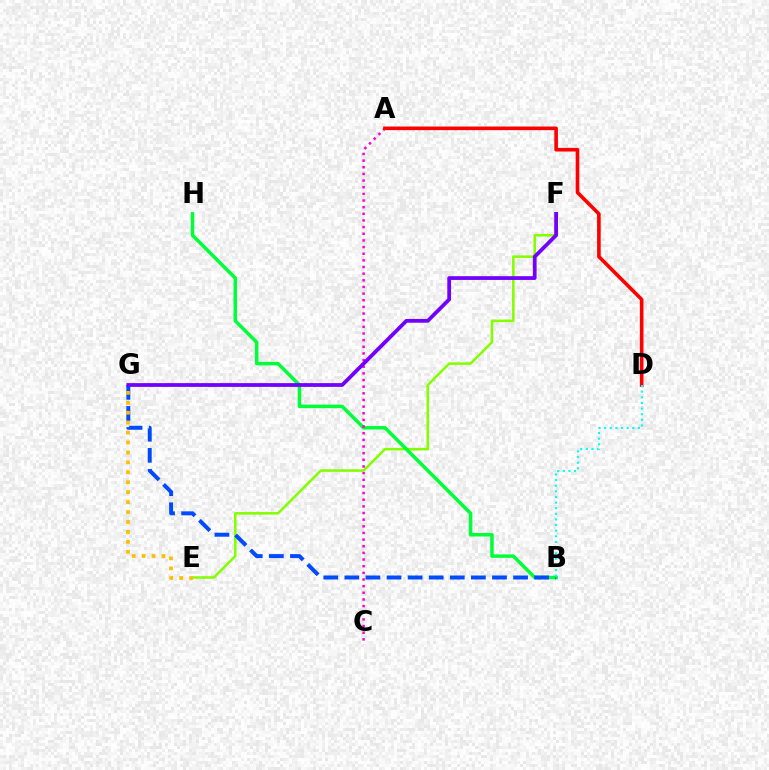{('E', 'F'): [{'color': '#84ff00', 'line_style': 'solid', 'thickness': 1.83}], ('B', 'H'): [{'color': '#00ff39', 'line_style': 'solid', 'thickness': 2.52}], ('A', 'C'): [{'color': '#ff00cf', 'line_style': 'dotted', 'thickness': 1.81}], ('A', 'D'): [{'color': '#ff0000', 'line_style': 'solid', 'thickness': 2.6}], ('B', 'G'): [{'color': '#004bff', 'line_style': 'dashed', 'thickness': 2.87}], ('B', 'D'): [{'color': '#00fff6', 'line_style': 'dotted', 'thickness': 1.53}], ('F', 'G'): [{'color': '#7200ff', 'line_style': 'solid', 'thickness': 2.71}], ('E', 'G'): [{'color': '#ffbd00', 'line_style': 'dotted', 'thickness': 2.7}]}